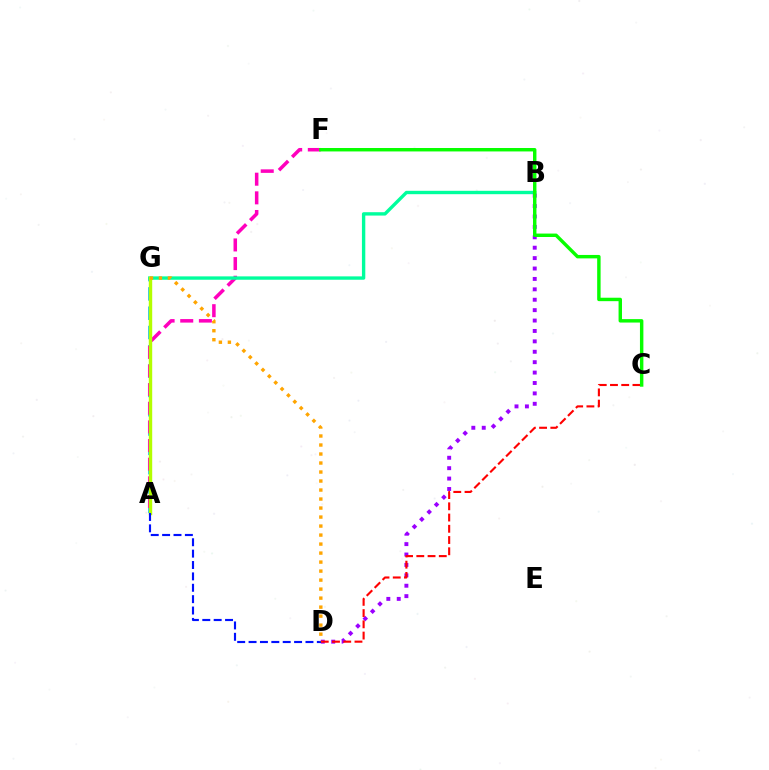{('A', 'G'): [{'color': '#00b5ff', 'line_style': 'dashed', 'thickness': 2.62}, {'color': '#b3ff00', 'line_style': 'solid', 'thickness': 2.45}], ('A', 'F'): [{'color': '#ff00bd', 'line_style': 'dashed', 'thickness': 2.53}], ('B', 'G'): [{'color': '#00ff9d', 'line_style': 'solid', 'thickness': 2.43}], ('B', 'D'): [{'color': '#9b00ff', 'line_style': 'dotted', 'thickness': 2.83}], ('C', 'D'): [{'color': '#ff0000', 'line_style': 'dashed', 'thickness': 1.53}], ('A', 'D'): [{'color': '#0010ff', 'line_style': 'dashed', 'thickness': 1.55}], ('C', 'F'): [{'color': '#08ff00', 'line_style': 'solid', 'thickness': 2.47}], ('D', 'G'): [{'color': '#ffa500', 'line_style': 'dotted', 'thickness': 2.45}]}